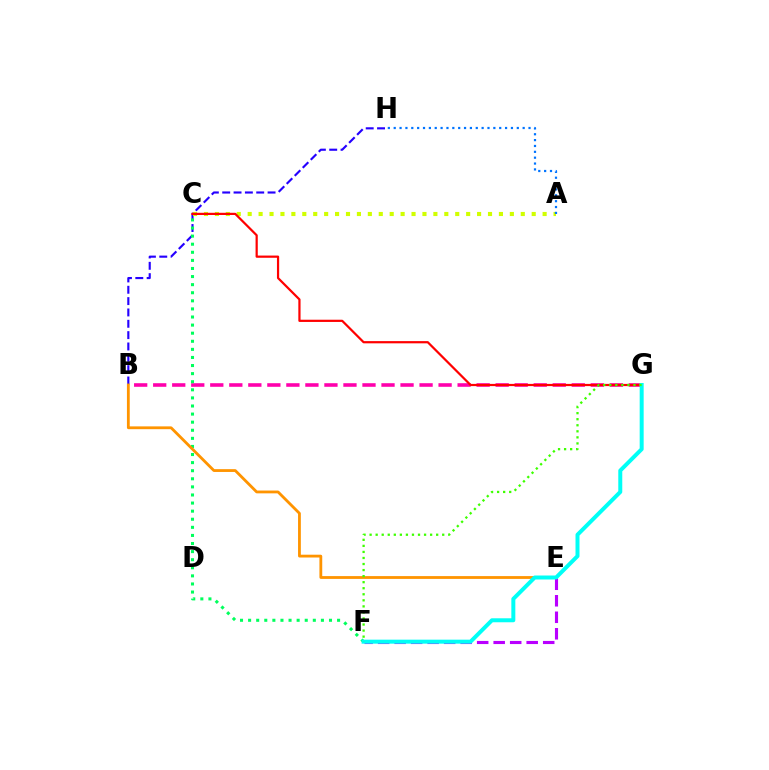{('B', 'G'): [{'color': '#ff00ac', 'line_style': 'dashed', 'thickness': 2.58}], ('B', 'H'): [{'color': '#2500ff', 'line_style': 'dashed', 'thickness': 1.54}], ('A', 'C'): [{'color': '#d1ff00', 'line_style': 'dotted', 'thickness': 2.97}], ('E', 'F'): [{'color': '#b900ff', 'line_style': 'dashed', 'thickness': 2.24}], ('A', 'H'): [{'color': '#0074ff', 'line_style': 'dotted', 'thickness': 1.59}], ('C', 'F'): [{'color': '#00ff5c', 'line_style': 'dotted', 'thickness': 2.2}], ('B', 'E'): [{'color': '#ff9400', 'line_style': 'solid', 'thickness': 2.02}], ('C', 'G'): [{'color': '#ff0000', 'line_style': 'solid', 'thickness': 1.6}], ('F', 'G'): [{'color': '#00fff6', 'line_style': 'solid', 'thickness': 2.87}, {'color': '#3dff00', 'line_style': 'dotted', 'thickness': 1.64}]}